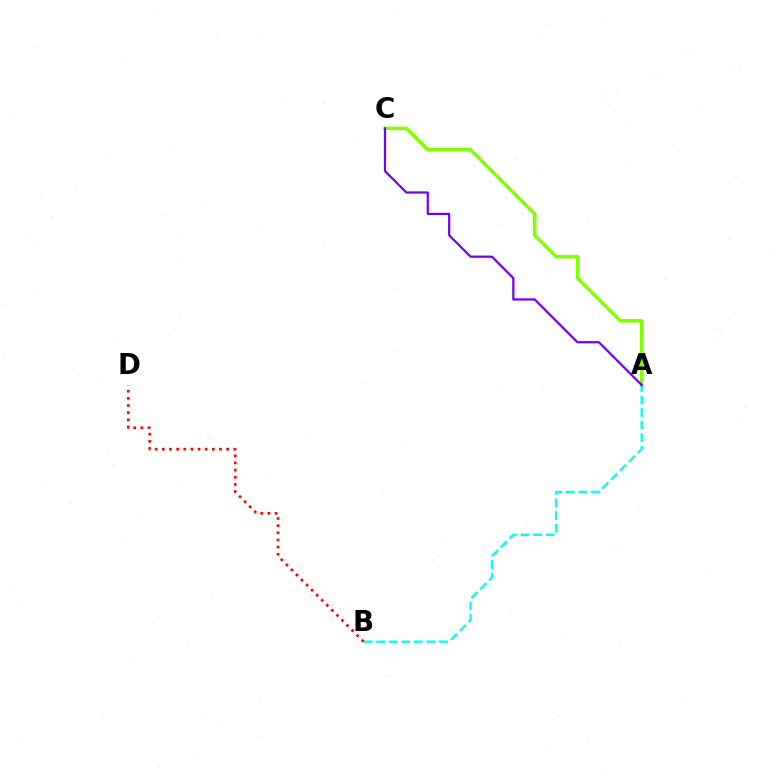{('A', 'C'): [{'color': '#84ff00', 'line_style': 'solid', 'thickness': 2.55}, {'color': '#7200ff', 'line_style': 'solid', 'thickness': 1.6}], ('A', 'B'): [{'color': '#00fff6', 'line_style': 'dashed', 'thickness': 1.71}], ('B', 'D'): [{'color': '#ff0000', 'line_style': 'dotted', 'thickness': 1.94}]}